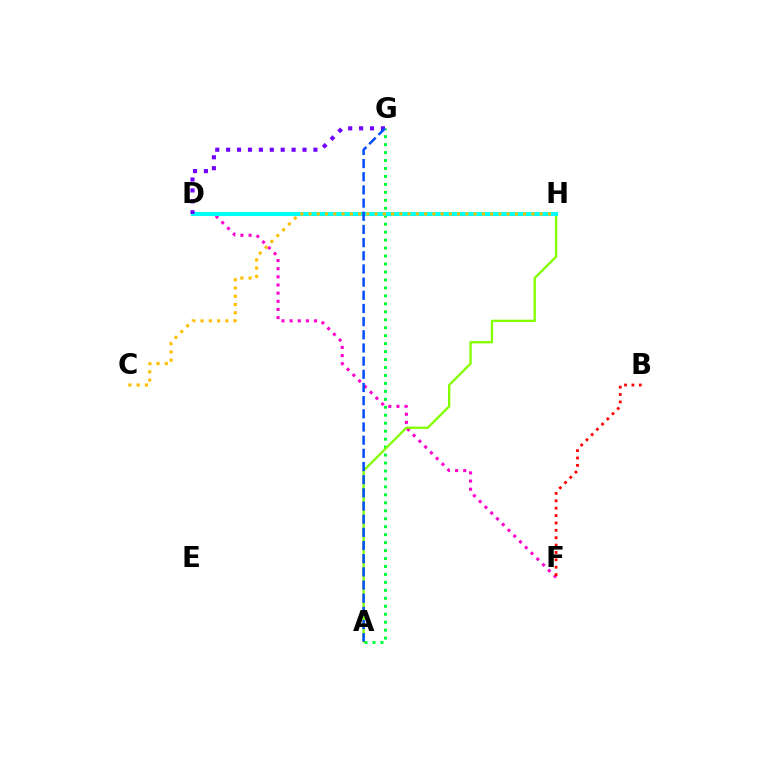{('D', 'F'): [{'color': '#ff00cf', 'line_style': 'dotted', 'thickness': 2.21}], ('B', 'F'): [{'color': '#ff0000', 'line_style': 'dotted', 'thickness': 2.01}], ('A', 'G'): [{'color': '#00ff39', 'line_style': 'dotted', 'thickness': 2.16}, {'color': '#004bff', 'line_style': 'dashed', 'thickness': 1.79}], ('A', 'H'): [{'color': '#84ff00', 'line_style': 'solid', 'thickness': 1.67}], ('D', 'H'): [{'color': '#00fff6', 'line_style': 'solid', 'thickness': 2.95}], ('D', 'G'): [{'color': '#7200ff', 'line_style': 'dotted', 'thickness': 2.96}], ('C', 'H'): [{'color': '#ffbd00', 'line_style': 'dotted', 'thickness': 2.24}]}